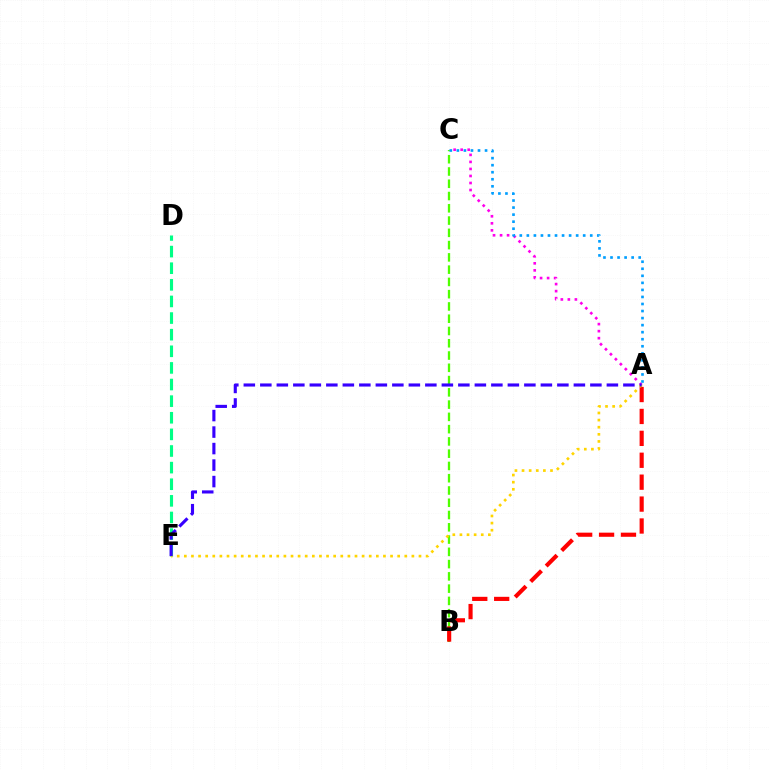{('D', 'E'): [{'color': '#00ff86', 'line_style': 'dashed', 'thickness': 2.26}], ('B', 'C'): [{'color': '#4fff00', 'line_style': 'dashed', 'thickness': 1.67}], ('A', 'C'): [{'color': '#ff00ed', 'line_style': 'dotted', 'thickness': 1.91}, {'color': '#009eff', 'line_style': 'dotted', 'thickness': 1.91}], ('A', 'B'): [{'color': '#ff0000', 'line_style': 'dashed', 'thickness': 2.98}], ('A', 'E'): [{'color': '#ffd500', 'line_style': 'dotted', 'thickness': 1.93}, {'color': '#3700ff', 'line_style': 'dashed', 'thickness': 2.24}]}